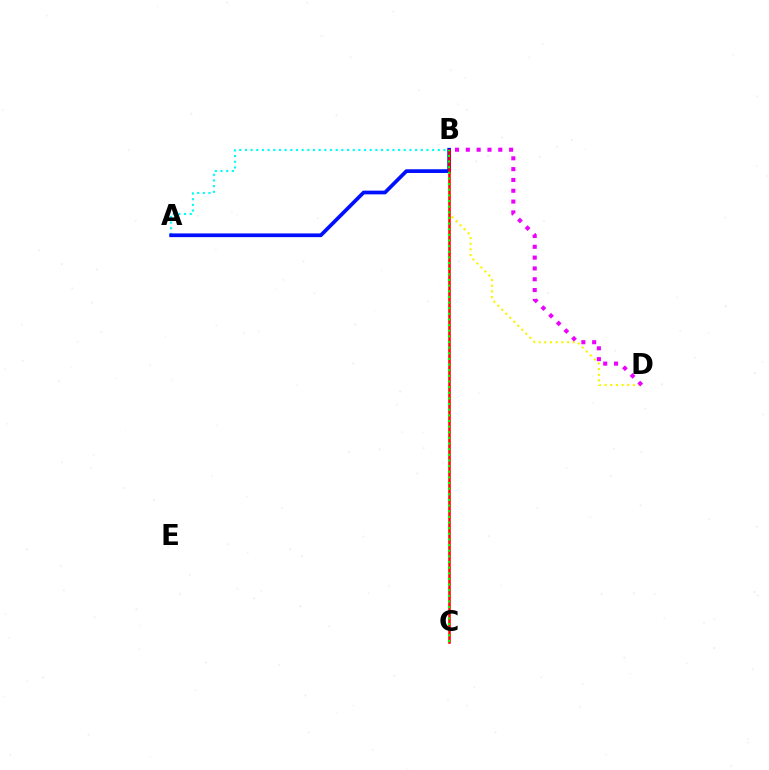{('B', 'D'): [{'color': '#fcf500', 'line_style': 'dotted', 'thickness': 1.54}, {'color': '#ee00ff', 'line_style': 'dotted', 'thickness': 2.94}], ('A', 'B'): [{'color': '#00fff6', 'line_style': 'dotted', 'thickness': 1.54}, {'color': '#0010ff', 'line_style': 'solid', 'thickness': 2.67}], ('B', 'C'): [{'color': '#ff0000', 'line_style': 'solid', 'thickness': 1.83}, {'color': '#08ff00', 'line_style': 'dotted', 'thickness': 1.53}]}